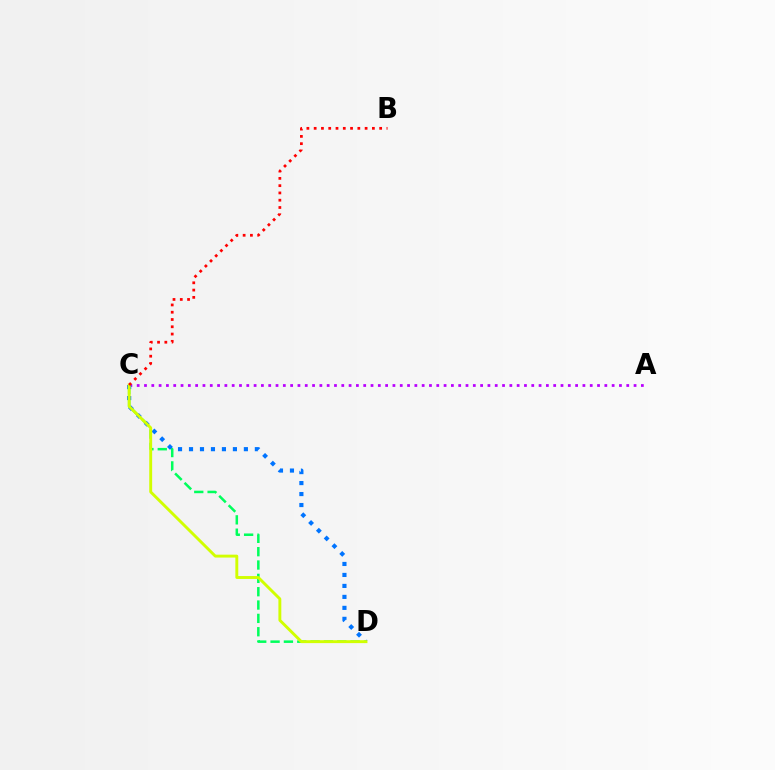{('A', 'C'): [{'color': '#b900ff', 'line_style': 'dotted', 'thickness': 1.99}], ('C', 'D'): [{'color': '#00ff5c', 'line_style': 'dashed', 'thickness': 1.81}, {'color': '#0074ff', 'line_style': 'dotted', 'thickness': 2.98}, {'color': '#d1ff00', 'line_style': 'solid', 'thickness': 2.09}], ('B', 'C'): [{'color': '#ff0000', 'line_style': 'dotted', 'thickness': 1.98}]}